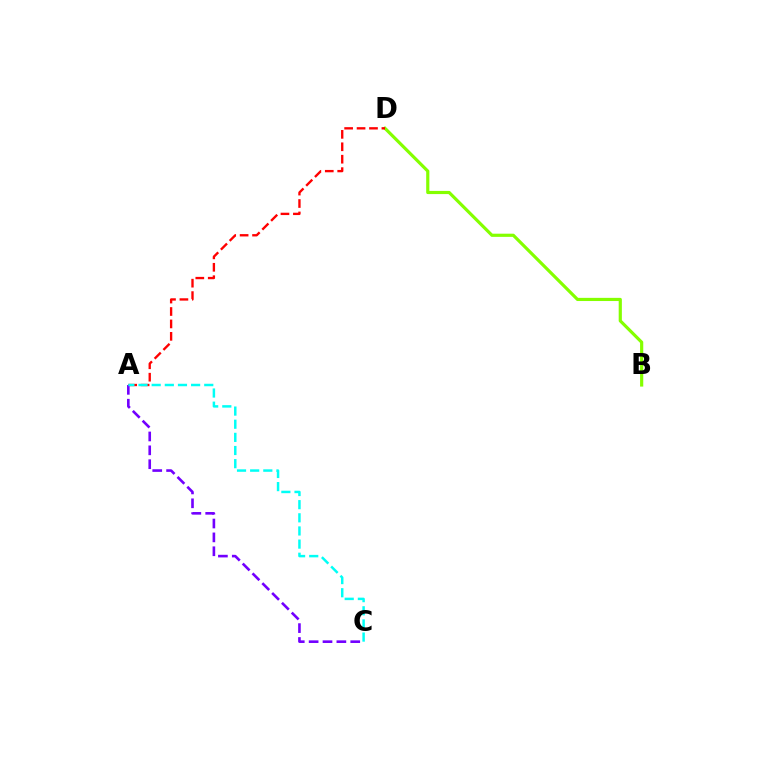{('B', 'D'): [{'color': '#84ff00', 'line_style': 'solid', 'thickness': 2.29}], ('A', 'D'): [{'color': '#ff0000', 'line_style': 'dashed', 'thickness': 1.69}], ('A', 'C'): [{'color': '#7200ff', 'line_style': 'dashed', 'thickness': 1.88}, {'color': '#00fff6', 'line_style': 'dashed', 'thickness': 1.79}]}